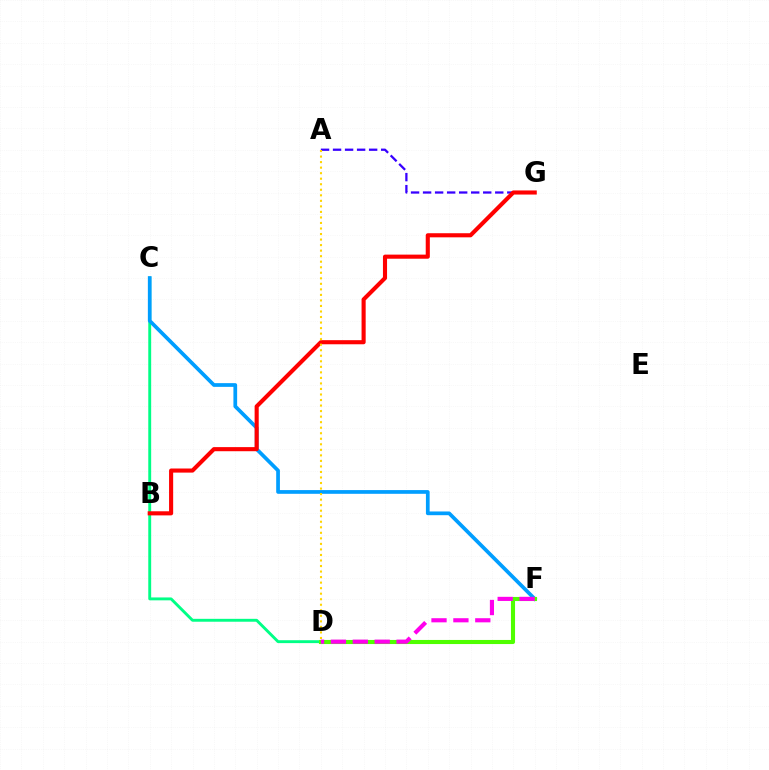{('C', 'D'): [{'color': '#00ff86', 'line_style': 'solid', 'thickness': 2.08}], ('A', 'G'): [{'color': '#3700ff', 'line_style': 'dashed', 'thickness': 1.63}], ('C', 'F'): [{'color': '#009eff', 'line_style': 'solid', 'thickness': 2.68}], ('D', 'F'): [{'color': '#4fff00', 'line_style': 'solid', 'thickness': 2.95}, {'color': '#ff00ed', 'line_style': 'dashed', 'thickness': 2.97}], ('B', 'G'): [{'color': '#ff0000', 'line_style': 'solid', 'thickness': 2.95}], ('A', 'D'): [{'color': '#ffd500', 'line_style': 'dotted', 'thickness': 1.5}]}